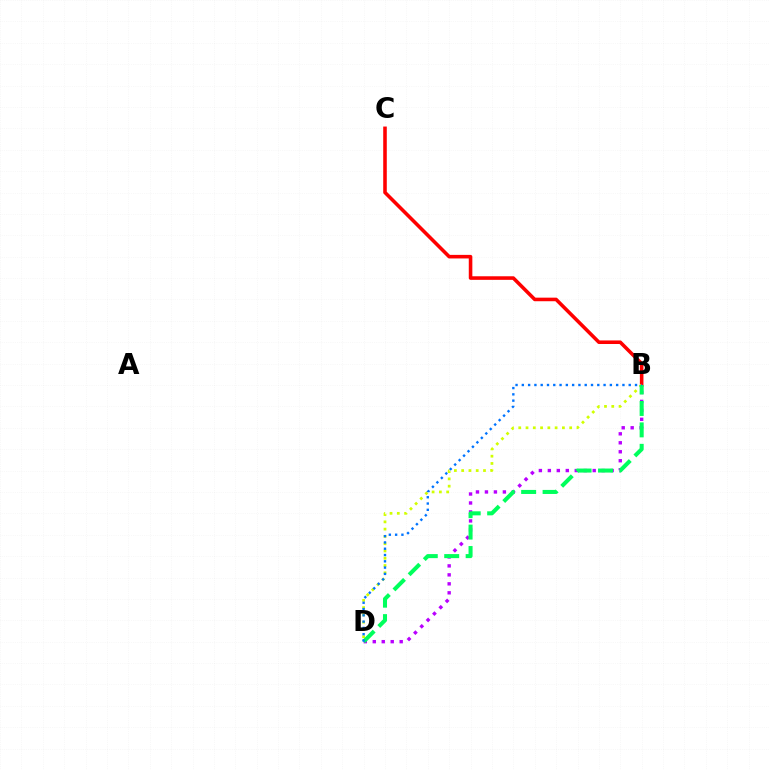{('B', 'D'): [{'color': '#b900ff', 'line_style': 'dotted', 'thickness': 2.44}, {'color': '#d1ff00', 'line_style': 'dotted', 'thickness': 1.98}, {'color': '#00ff5c', 'line_style': 'dashed', 'thickness': 2.91}, {'color': '#0074ff', 'line_style': 'dotted', 'thickness': 1.71}], ('B', 'C'): [{'color': '#ff0000', 'line_style': 'solid', 'thickness': 2.57}]}